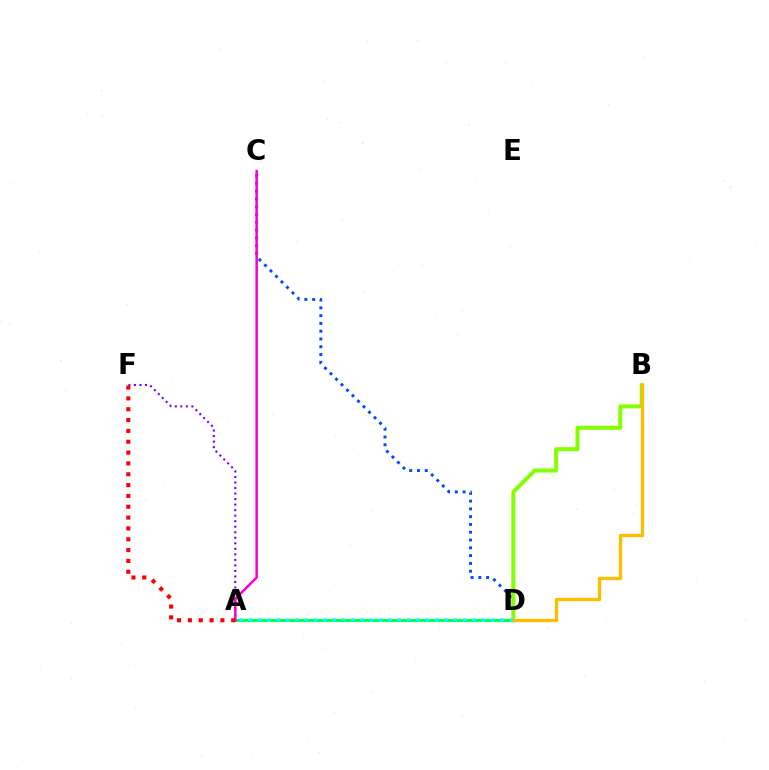{('A', 'F'): [{'color': '#7200ff', 'line_style': 'dotted', 'thickness': 1.5}, {'color': '#ff0000', 'line_style': 'dotted', 'thickness': 2.94}], ('A', 'D'): [{'color': '#00ff39', 'line_style': 'solid', 'thickness': 2.11}, {'color': '#00fff6', 'line_style': 'dotted', 'thickness': 2.53}], ('C', 'D'): [{'color': '#004bff', 'line_style': 'dotted', 'thickness': 2.12}], ('B', 'D'): [{'color': '#84ff00', 'line_style': 'solid', 'thickness': 2.87}, {'color': '#ffbd00', 'line_style': 'solid', 'thickness': 2.38}], ('A', 'C'): [{'color': '#ff00cf', 'line_style': 'solid', 'thickness': 1.82}]}